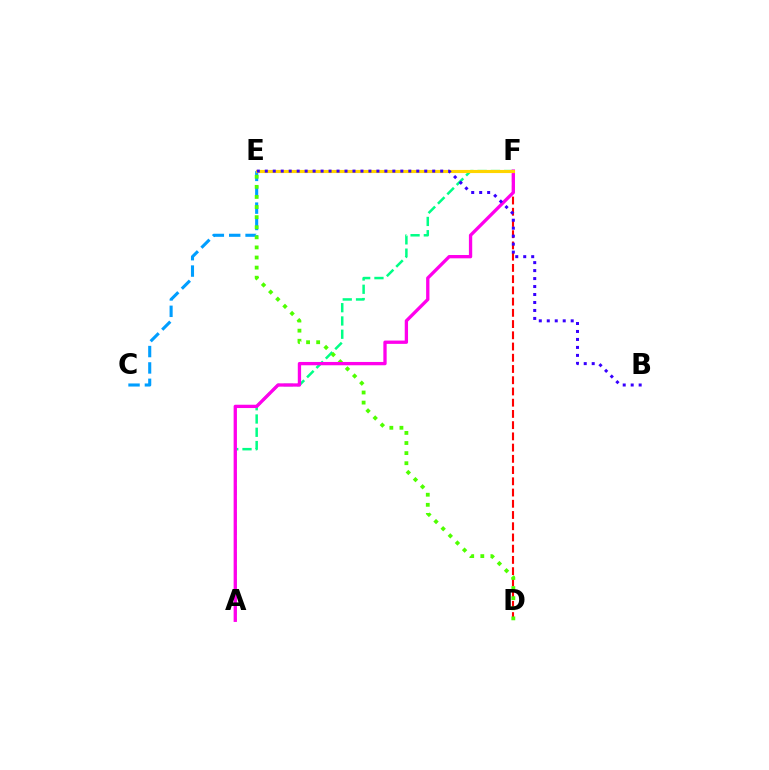{('D', 'F'): [{'color': '#ff0000', 'line_style': 'dashed', 'thickness': 1.53}], ('A', 'F'): [{'color': '#00ff86', 'line_style': 'dashed', 'thickness': 1.8}, {'color': '#ff00ed', 'line_style': 'solid', 'thickness': 2.38}], ('C', 'E'): [{'color': '#009eff', 'line_style': 'dashed', 'thickness': 2.22}], ('D', 'E'): [{'color': '#4fff00', 'line_style': 'dotted', 'thickness': 2.74}], ('E', 'F'): [{'color': '#ffd500', 'line_style': 'solid', 'thickness': 2.25}], ('B', 'E'): [{'color': '#3700ff', 'line_style': 'dotted', 'thickness': 2.17}]}